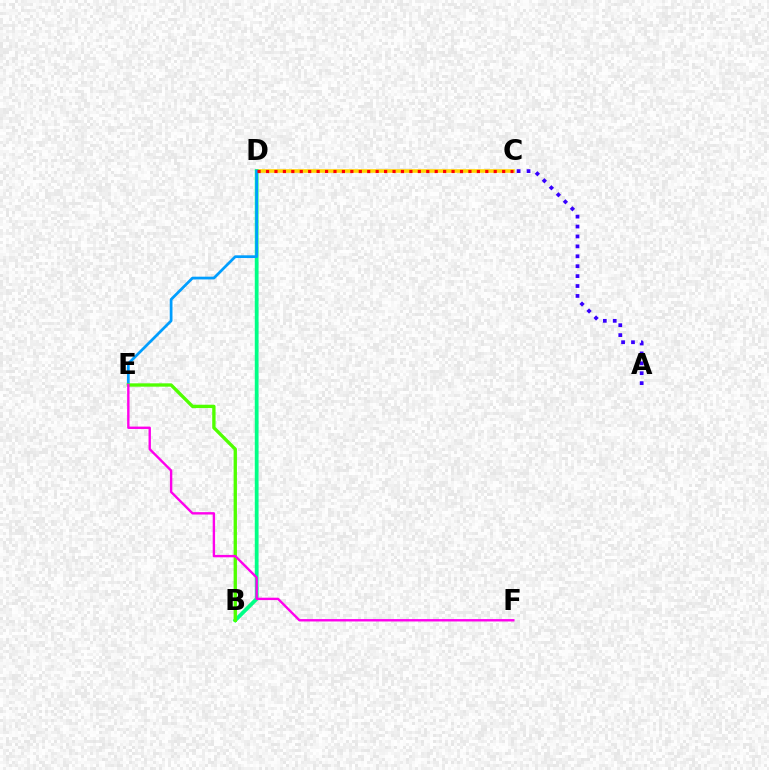{('C', 'D'): [{'color': '#ffd500', 'line_style': 'solid', 'thickness': 2.61}, {'color': '#ff0000', 'line_style': 'dotted', 'thickness': 2.29}], ('B', 'D'): [{'color': '#00ff86', 'line_style': 'solid', 'thickness': 2.72}], ('A', 'C'): [{'color': '#3700ff', 'line_style': 'dotted', 'thickness': 2.69}], ('D', 'E'): [{'color': '#009eff', 'line_style': 'solid', 'thickness': 1.97}], ('B', 'E'): [{'color': '#4fff00', 'line_style': 'solid', 'thickness': 2.4}], ('E', 'F'): [{'color': '#ff00ed', 'line_style': 'solid', 'thickness': 1.72}]}